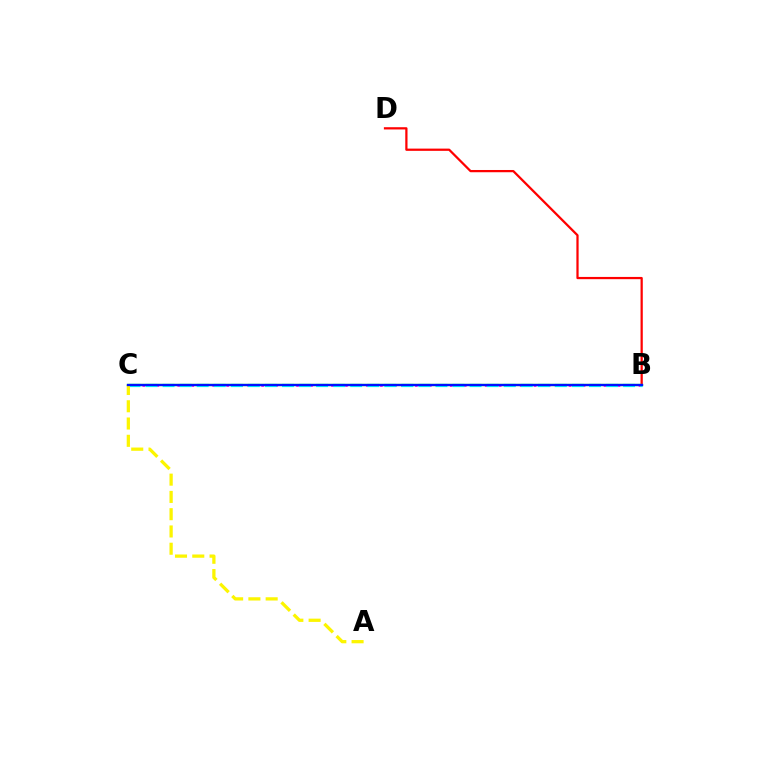{('B', 'C'): [{'color': '#08ff00', 'line_style': 'solid', 'thickness': 1.63}, {'color': '#ee00ff', 'line_style': 'dotted', 'thickness': 1.9}, {'color': '#00fff6', 'line_style': 'dashed', 'thickness': 2.32}, {'color': '#0010ff', 'line_style': 'solid', 'thickness': 1.65}], ('B', 'D'): [{'color': '#ff0000', 'line_style': 'solid', 'thickness': 1.62}], ('A', 'C'): [{'color': '#fcf500', 'line_style': 'dashed', 'thickness': 2.35}]}